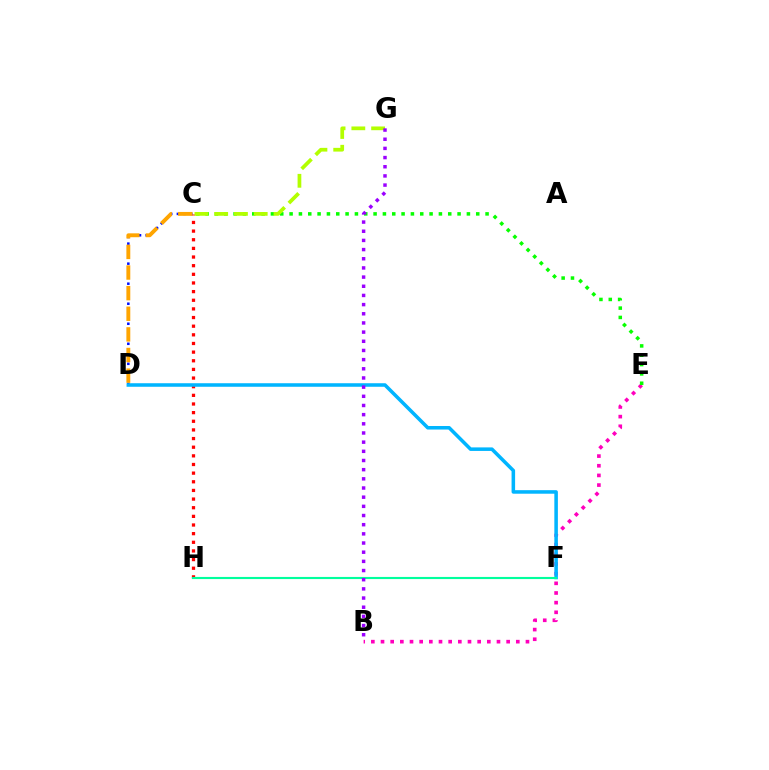{('B', 'E'): [{'color': '#ff00bd', 'line_style': 'dotted', 'thickness': 2.63}], ('C', 'H'): [{'color': '#ff0000', 'line_style': 'dotted', 'thickness': 2.35}], ('C', 'D'): [{'color': '#0010ff', 'line_style': 'dotted', 'thickness': 1.81}, {'color': '#ffa500', 'line_style': 'dashed', 'thickness': 2.8}], ('C', 'E'): [{'color': '#08ff00', 'line_style': 'dotted', 'thickness': 2.54}], ('D', 'F'): [{'color': '#00b5ff', 'line_style': 'solid', 'thickness': 2.55}], ('C', 'G'): [{'color': '#b3ff00', 'line_style': 'dashed', 'thickness': 2.69}], ('F', 'H'): [{'color': '#00ff9d', 'line_style': 'solid', 'thickness': 1.54}], ('B', 'G'): [{'color': '#9b00ff', 'line_style': 'dotted', 'thickness': 2.49}]}